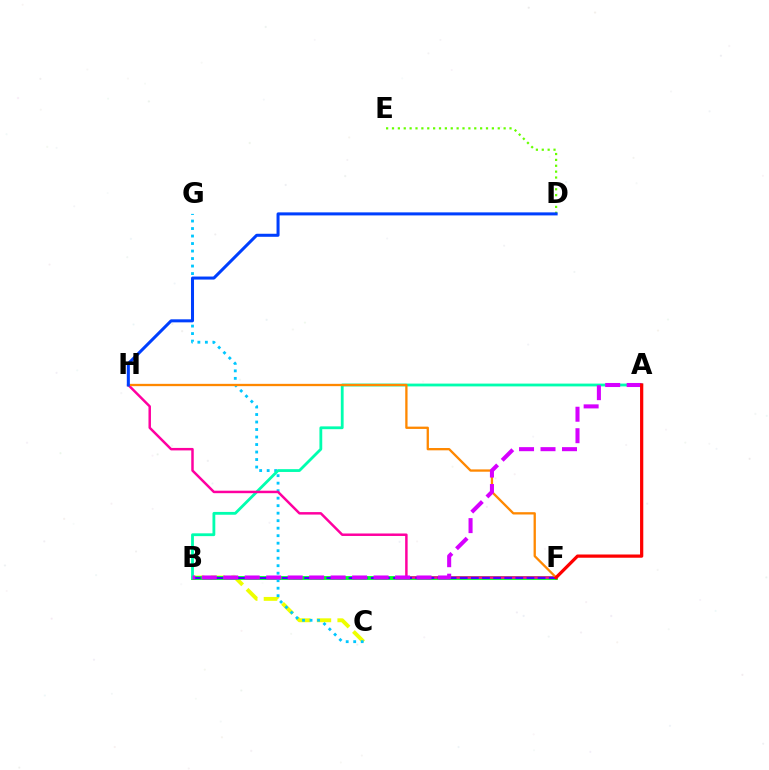{('B', 'C'): [{'color': '#eeff00', 'line_style': 'dashed', 'thickness': 2.8}], ('B', 'F'): [{'color': '#00ff27', 'line_style': 'solid', 'thickness': 2.75}, {'color': '#4f00ff', 'line_style': 'dashed', 'thickness': 1.51}], ('C', 'G'): [{'color': '#00c7ff', 'line_style': 'dotted', 'thickness': 2.04}], ('A', 'B'): [{'color': '#00ffaf', 'line_style': 'solid', 'thickness': 2.02}, {'color': '#d600ff', 'line_style': 'dashed', 'thickness': 2.92}], ('F', 'H'): [{'color': '#ff00a0', 'line_style': 'solid', 'thickness': 1.79}, {'color': '#ff8800', 'line_style': 'solid', 'thickness': 1.66}], ('D', 'E'): [{'color': '#66ff00', 'line_style': 'dotted', 'thickness': 1.6}], ('D', 'H'): [{'color': '#003fff', 'line_style': 'solid', 'thickness': 2.18}], ('A', 'F'): [{'color': '#ff0000', 'line_style': 'solid', 'thickness': 2.33}]}